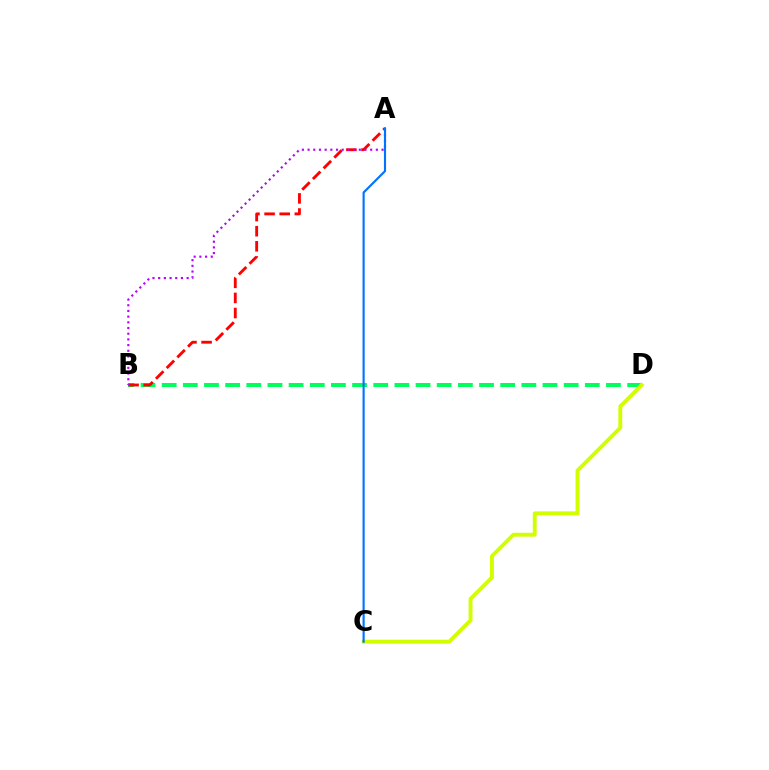{('B', 'D'): [{'color': '#00ff5c', 'line_style': 'dashed', 'thickness': 2.87}], ('A', 'B'): [{'color': '#ff0000', 'line_style': 'dashed', 'thickness': 2.05}, {'color': '#b900ff', 'line_style': 'dotted', 'thickness': 1.55}], ('C', 'D'): [{'color': '#d1ff00', 'line_style': 'solid', 'thickness': 2.8}], ('A', 'C'): [{'color': '#0074ff', 'line_style': 'solid', 'thickness': 1.54}]}